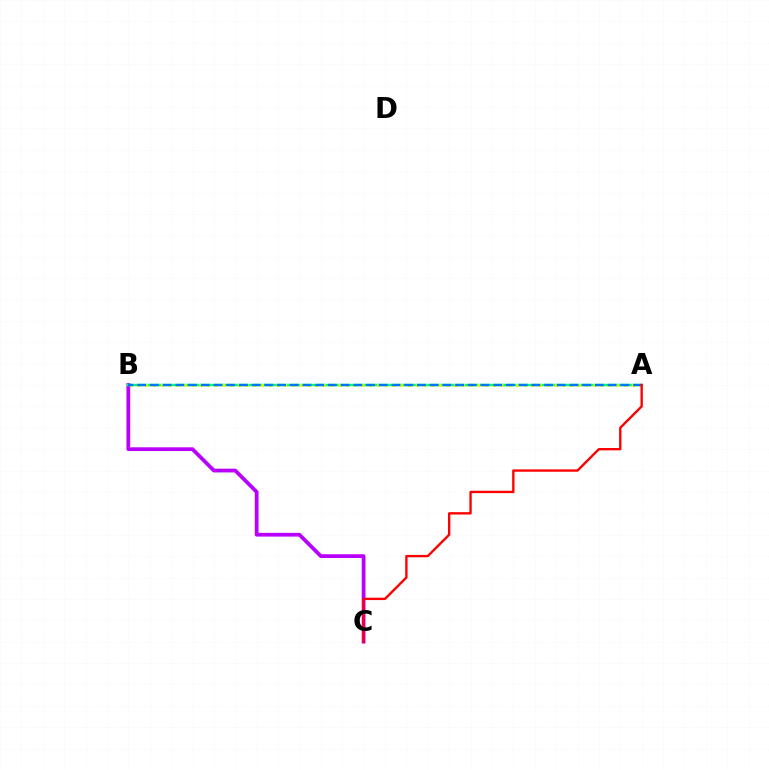{('B', 'C'): [{'color': '#b900ff', 'line_style': 'solid', 'thickness': 2.7}], ('A', 'B'): [{'color': '#00ff5c', 'line_style': 'solid', 'thickness': 1.73}, {'color': '#d1ff00', 'line_style': 'dotted', 'thickness': 2.1}, {'color': '#0074ff', 'line_style': 'dashed', 'thickness': 1.73}], ('A', 'C'): [{'color': '#ff0000', 'line_style': 'solid', 'thickness': 1.7}]}